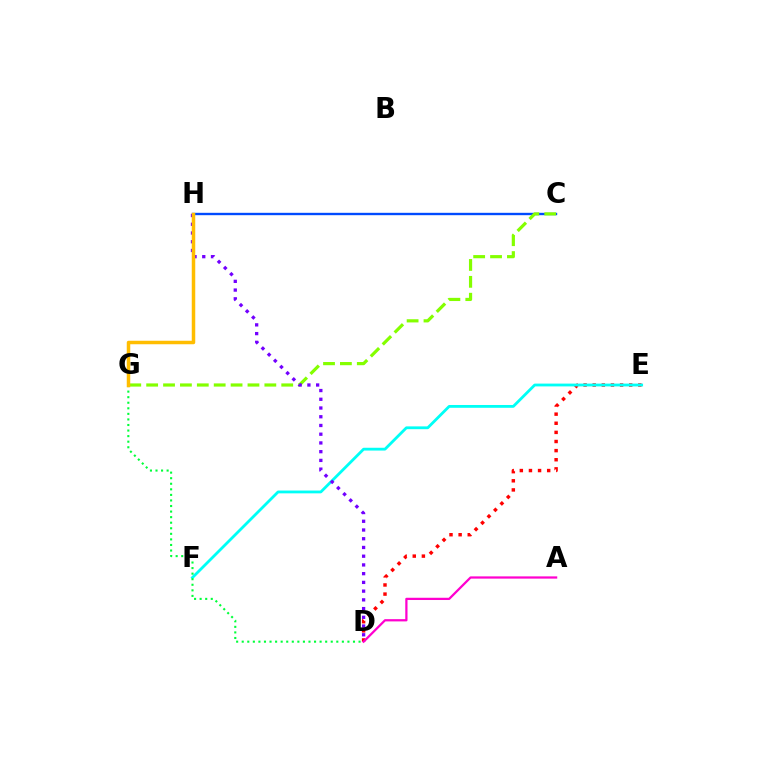{('D', 'E'): [{'color': '#ff0000', 'line_style': 'dotted', 'thickness': 2.48}], ('C', 'H'): [{'color': '#004bff', 'line_style': 'solid', 'thickness': 1.71}], ('E', 'F'): [{'color': '#00fff6', 'line_style': 'solid', 'thickness': 2.02}], ('D', 'G'): [{'color': '#00ff39', 'line_style': 'dotted', 'thickness': 1.51}], ('A', 'D'): [{'color': '#ff00cf', 'line_style': 'solid', 'thickness': 1.62}], ('C', 'G'): [{'color': '#84ff00', 'line_style': 'dashed', 'thickness': 2.29}], ('D', 'H'): [{'color': '#7200ff', 'line_style': 'dotted', 'thickness': 2.37}], ('G', 'H'): [{'color': '#ffbd00', 'line_style': 'solid', 'thickness': 2.51}]}